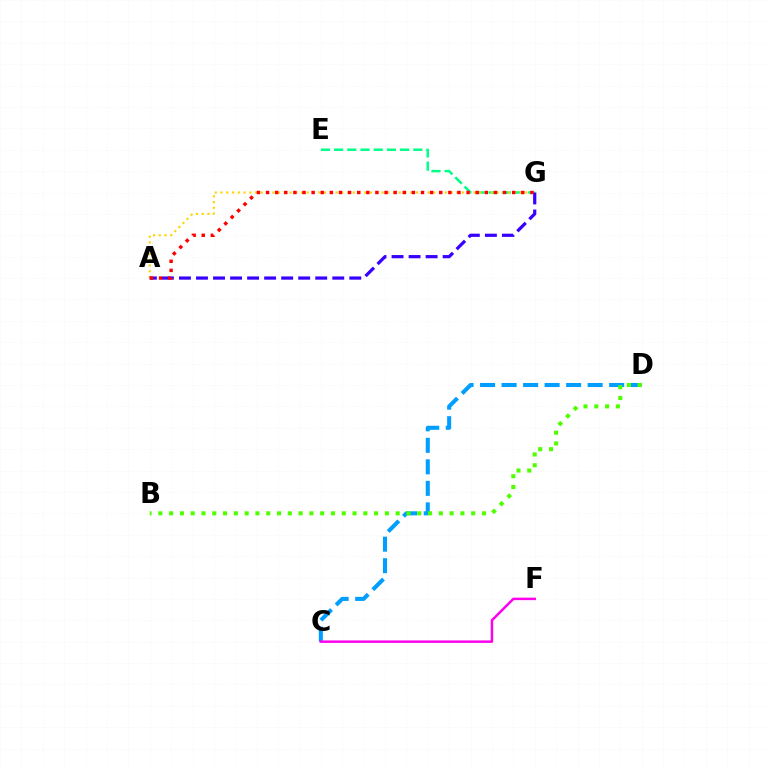{('E', 'G'): [{'color': '#00ff86', 'line_style': 'dashed', 'thickness': 1.79}], ('C', 'D'): [{'color': '#009eff', 'line_style': 'dashed', 'thickness': 2.92}], ('A', 'G'): [{'color': '#ffd500', 'line_style': 'dotted', 'thickness': 1.56}, {'color': '#3700ff', 'line_style': 'dashed', 'thickness': 2.31}, {'color': '#ff0000', 'line_style': 'dotted', 'thickness': 2.48}], ('C', 'F'): [{'color': '#ff00ed', 'line_style': 'solid', 'thickness': 1.79}], ('B', 'D'): [{'color': '#4fff00', 'line_style': 'dotted', 'thickness': 2.93}]}